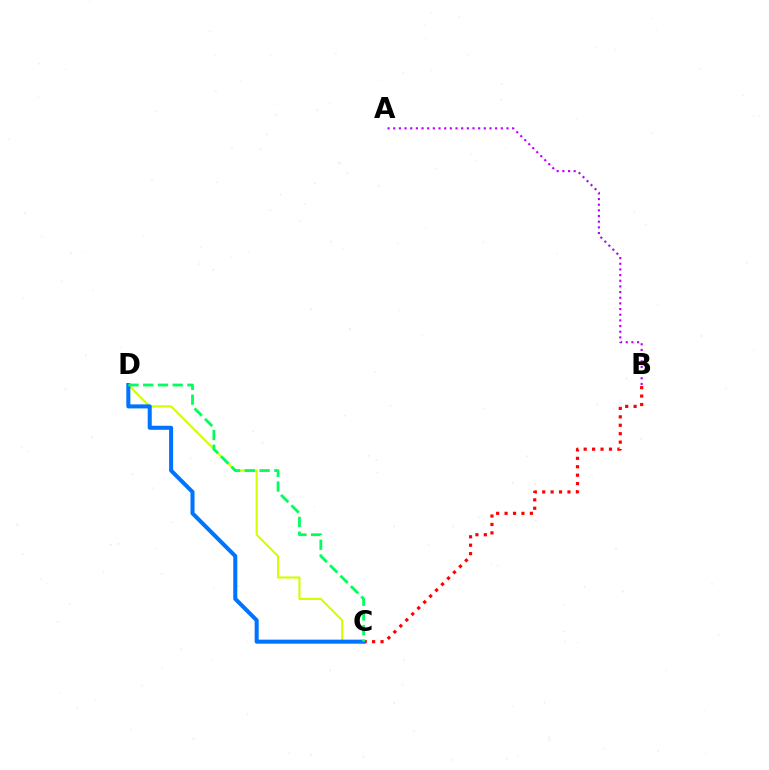{('B', 'C'): [{'color': '#ff0000', 'line_style': 'dotted', 'thickness': 2.29}], ('C', 'D'): [{'color': '#d1ff00', 'line_style': 'solid', 'thickness': 1.52}, {'color': '#0074ff', 'line_style': 'solid', 'thickness': 2.91}, {'color': '#00ff5c', 'line_style': 'dashed', 'thickness': 2.0}], ('A', 'B'): [{'color': '#b900ff', 'line_style': 'dotted', 'thickness': 1.54}]}